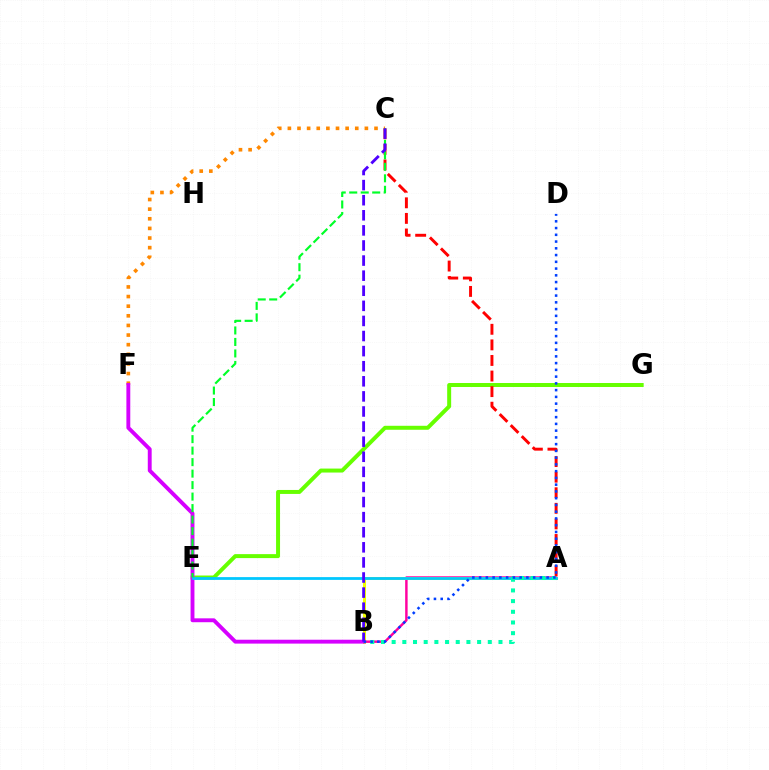{('C', 'F'): [{'color': '#ff8800', 'line_style': 'dotted', 'thickness': 2.62}], ('A', 'B'): [{'color': '#ff00a0', 'line_style': 'solid', 'thickness': 1.77}, {'color': '#eeff00', 'line_style': 'solid', 'thickness': 2.15}, {'color': '#00ffaf', 'line_style': 'dotted', 'thickness': 2.9}], ('E', 'G'): [{'color': '#66ff00', 'line_style': 'solid', 'thickness': 2.86}], ('A', 'C'): [{'color': '#ff0000', 'line_style': 'dashed', 'thickness': 2.12}], ('B', 'F'): [{'color': '#d600ff', 'line_style': 'solid', 'thickness': 2.79}], ('A', 'E'): [{'color': '#00c7ff', 'line_style': 'solid', 'thickness': 2.0}], ('C', 'E'): [{'color': '#00ff27', 'line_style': 'dashed', 'thickness': 1.56}], ('B', 'D'): [{'color': '#003fff', 'line_style': 'dotted', 'thickness': 1.83}], ('B', 'C'): [{'color': '#4f00ff', 'line_style': 'dashed', 'thickness': 2.05}]}